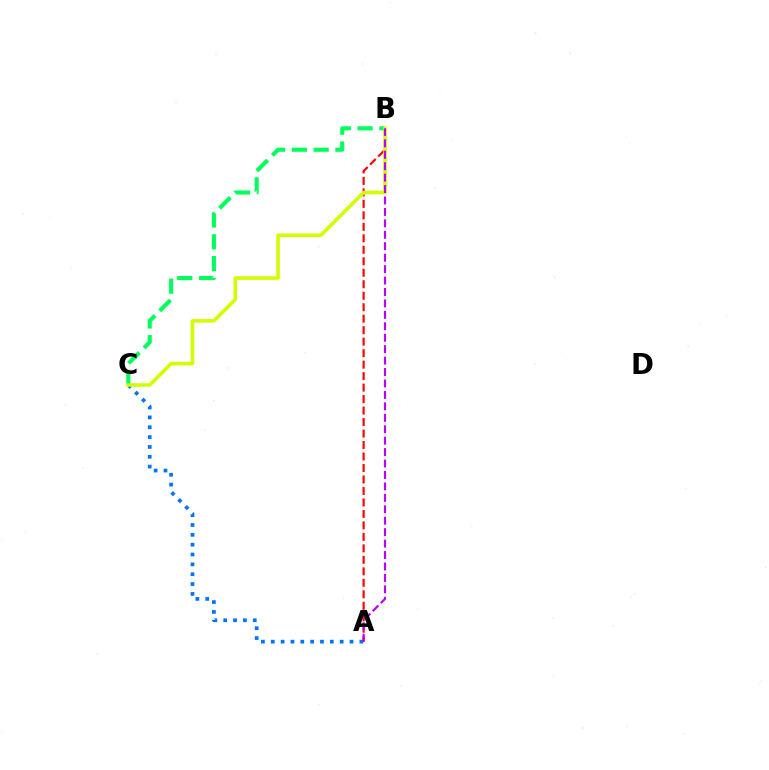{('B', 'C'): [{'color': '#00ff5c', 'line_style': 'dashed', 'thickness': 2.96}, {'color': '#d1ff00', 'line_style': 'solid', 'thickness': 2.58}], ('A', 'B'): [{'color': '#ff0000', 'line_style': 'dashed', 'thickness': 1.56}, {'color': '#b900ff', 'line_style': 'dashed', 'thickness': 1.55}], ('A', 'C'): [{'color': '#0074ff', 'line_style': 'dotted', 'thickness': 2.68}]}